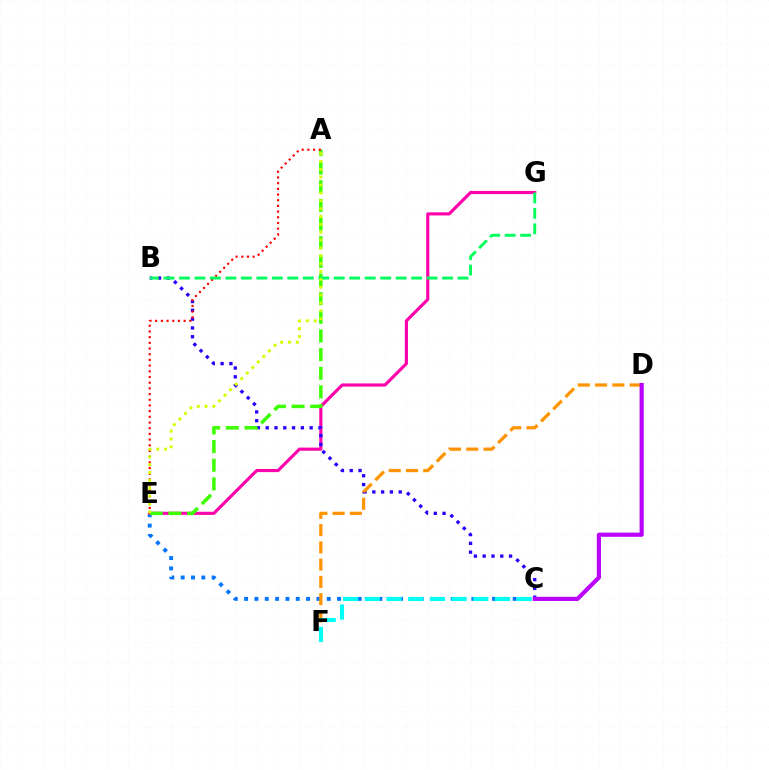{('C', 'E'): [{'color': '#0074ff', 'line_style': 'dotted', 'thickness': 2.81}], ('E', 'G'): [{'color': '#ff00ac', 'line_style': 'solid', 'thickness': 2.26}], ('B', 'C'): [{'color': '#2500ff', 'line_style': 'dotted', 'thickness': 2.39}], ('A', 'E'): [{'color': '#3dff00', 'line_style': 'dashed', 'thickness': 2.53}, {'color': '#ff0000', 'line_style': 'dotted', 'thickness': 1.55}, {'color': '#d1ff00', 'line_style': 'dotted', 'thickness': 2.13}], ('D', 'F'): [{'color': '#ff9400', 'line_style': 'dashed', 'thickness': 2.35}], ('C', 'F'): [{'color': '#00fff6', 'line_style': 'dashed', 'thickness': 2.95}], ('B', 'G'): [{'color': '#00ff5c', 'line_style': 'dashed', 'thickness': 2.1}], ('C', 'D'): [{'color': '#b900ff', 'line_style': 'solid', 'thickness': 2.98}]}